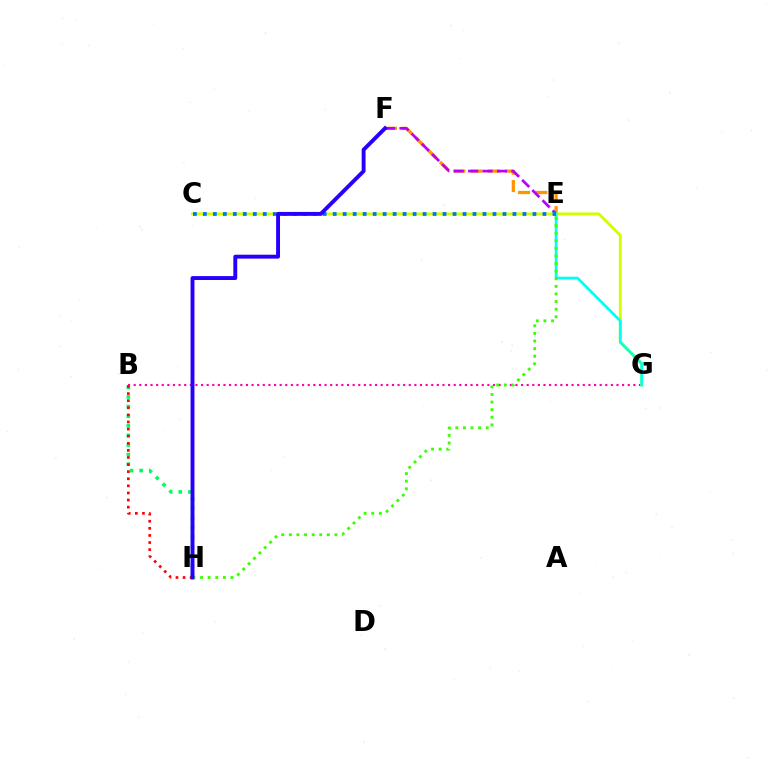{('E', 'F'): [{'color': '#ff9400', 'line_style': 'dashed', 'thickness': 2.34}, {'color': '#b900ff', 'line_style': 'dashed', 'thickness': 1.96}], ('B', 'G'): [{'color': '#ff00ac', 'line_style': 'dotted', 'thickness': 1.53}], ('C', 'G'): [{'color': '#d1ff00', 'line_style': 'solid', 'thickness': 2.08}], ('E', 'G'): [{'color': '#00fff6', 'line_style': 'solid', 'thickness': 1.97}], ('E', 'H'): [{'color': '#3dff00', 'line_style': 'dotted', 'thickness': 2.07}], ('B', 'H'): [{'color': '#00ff5c', 'line_style': 'dotted', 'thickness': 2.61}, {'color': '#ff0000', 'line_style': 'dotted', 'thickness': 1.93}], ('C', 'E'): [{'color': '#0074ff', 'line_style': 'dotted', 'thickness': 2.71}], ('F', 'H'): [{'color': '#2500ff', 'line_style': 'solid', 'thickness': 2.81}]}